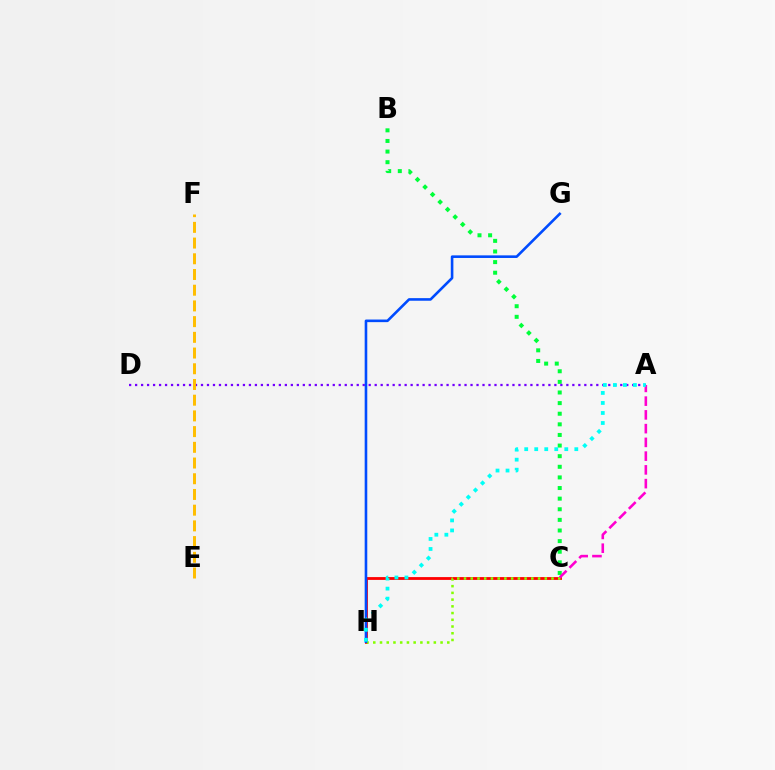{('C', 'H'): [{'color': '#ff0000', 'line_style': 'solid', 'thickness': 2.02}, {'color': '#84ff00', 'line_style': 'dotted', 'thickness': 1.83}], ('B', 'C'): [{'color': '#00ff39', 'line_style': 'dotted', 'thickness': 2.88}], ('A', 'D'): [{'color': '#7200ff', 'line_style': 'dotted', 'thickness': 1.63}], ('A', 'C'): [{'color': '#ff00cf', 'line_style': 'dashed', 'thickness': 1.87}], ('E', 'F'): [{'color': '#ffbd00', 'line_style': 'dashed', 'thickness': 2.13}], ('G', 'H'): [{'color': '#004bff', 'line_style': 'solid', 'thickness': 1.87}], ('A', 'H'): [{'color': '#00fff6', 'line_style': 'dotted', 'thickness': 2.72}]}